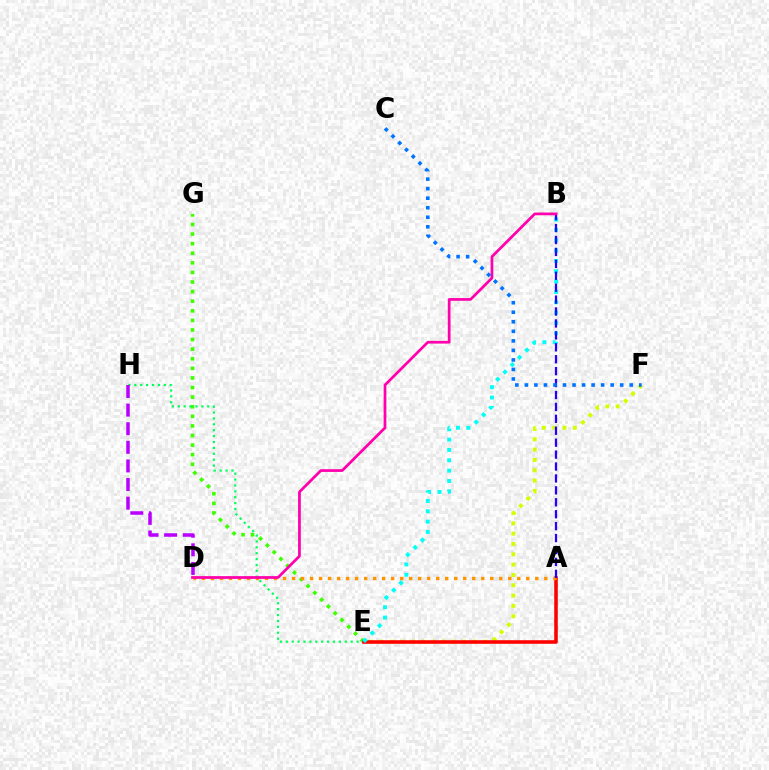{('E', 'G'): [{'color': '#3dff00', 'line_style': 'dotted', 'thickness': 2.61}], ('E', 'F'): [{'color': '#d1ff00', 'line_style': 'dotted', 'thickness': 2.8}], ('E', 'H'): [{'color': '#00ff5c', 'line_style': 'dotted', 'thickness': 1.6}], ('A', 'E'): [{'color': '#ff0000', 'line_style': 'solid', 'thickness': 2.57}], ('B', 'E'): [{'color': '#00fff6', 'line_style': 'dotted', 'thickness': 2.81}], ('A', 'D'): [{'color': '#ff9400', 'line_style': 'dotted', 'thickness': 2.45}], ('D', 'H'): [{'color': '#b900ff', 'line_style': 'dashed', 'thickness': 2.53}], ('A', 'B'): [{'color': '#2500ff', 'line_style': 'dashed', 'thickness': 1.62}], ('B', 'D'): [{'color': '#ff00ac', 'line_style': 'solid', 'thickness': 1.97}], ('C', 'F'): [{'color': '#0074ff', 'line_style': 'dotted', 'thickness': 2.59}]}